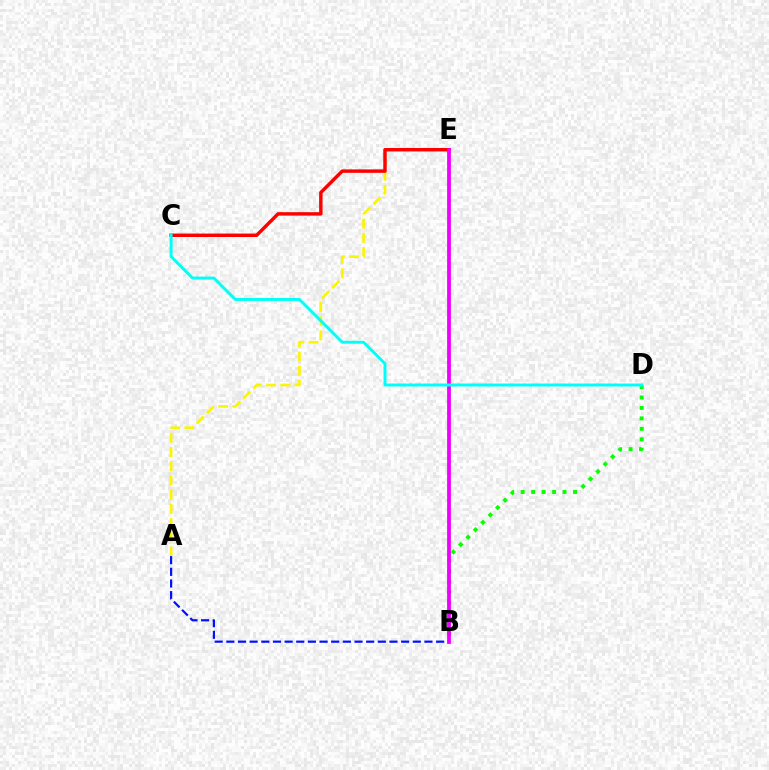{('A', 'E'): [{'color': '#fcf500', 'line_style': 'dashed', 'thickness': 1.93}], ('B', 'D'): [{'color': '#08ff00', 'line_style': 'dotted', 'thickness': 2.84}], ('C', 'E'): [{'color': '#ff0000', 'line_style': 'solid', 'thickness': 2.48}], ('A', 'B'): [{'color': '#0010ff', 'line_style': 'dashed', 'thickness': 1.58}], ('B', 'E'): [{'color': '#ee00ff', 'line_style': 'solid', 'thickness': 2.72}], ('C', 'D'): [{'color': '#00fff6', 'line_style': 'solid', 'thickness': 2.12}]}